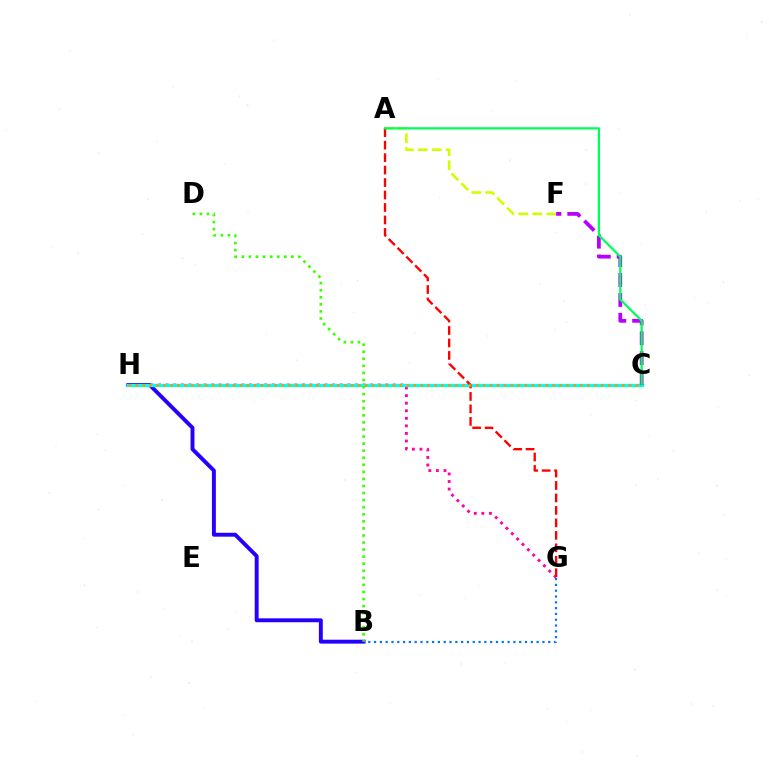{('G', 'H'): [{'color': '#ff00ac', 'line_style': 'dotted', 'thickness': 2.06}], ('B', 'H'): [{'color': '#2500ff', 'line_style': 'solid', 'thickness': 2.81}], ('B', 'G'): [{'color': '#0074ff', 'line_style': 'dotted', 'thickness': 1.58}], ('C', 'H'): [{'color': '#00fff6', 'line_style': 'solid', 'thickness': 2.44}, {'color': '#ff9400', 'line_style': 'dotted', 'thickness': 1.89}], ('A', 'F'): [{'color': '#d1ff00', 'line_style': 'dashed', 'thickness': 1.9}], ('A', 'G'): [{'color': '#ff0000', 'line_style': 'dashed', 'thickness': 1.69}], ('C', 'F'): [{'color': '#b900ff', 'line_style': 'dashed', 'thickness': 2.7}], ('A', 'C'): [{'color': '#00ff5c', 'line_style': 'solid', 'thickness': 1.63}], ('B', 'D'): [{'color': '#3dff00', 'line_style': 'dotted', 'thickness': 1.92}]}